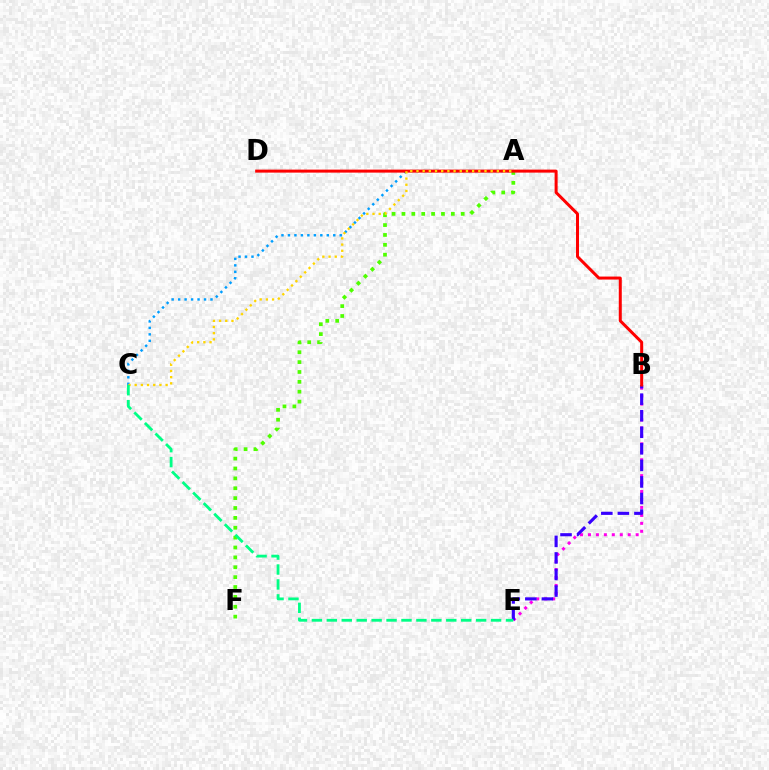{('A', 'C'): [{'color': '#009eff', 'line_style': 'dotted', 'thickness': 1.76}, {'color': '#ffd500', 'line_style': 'dotted', 'thickness': 1.68}], ('B', 'E'): [{'color': '#ff00ed', 'line_style': 'dotted', 'thickness': 2.16}, {'color': '#3700ff', 'line_style': 'dashed', 'thickness': 2.25}], ('A', 'F'): [{'color': '#4fff00', 'line_style': 'dotted', 'thickness': 2.68}], ('B', 'D'): [{'color': '#ff0000', 'line_style': 'solid', 'thickness': 2.16}], ('C', 'E'): [{'color': '#00ff86', 'line_style': 'dashed', 'thickness': 2.03}]}